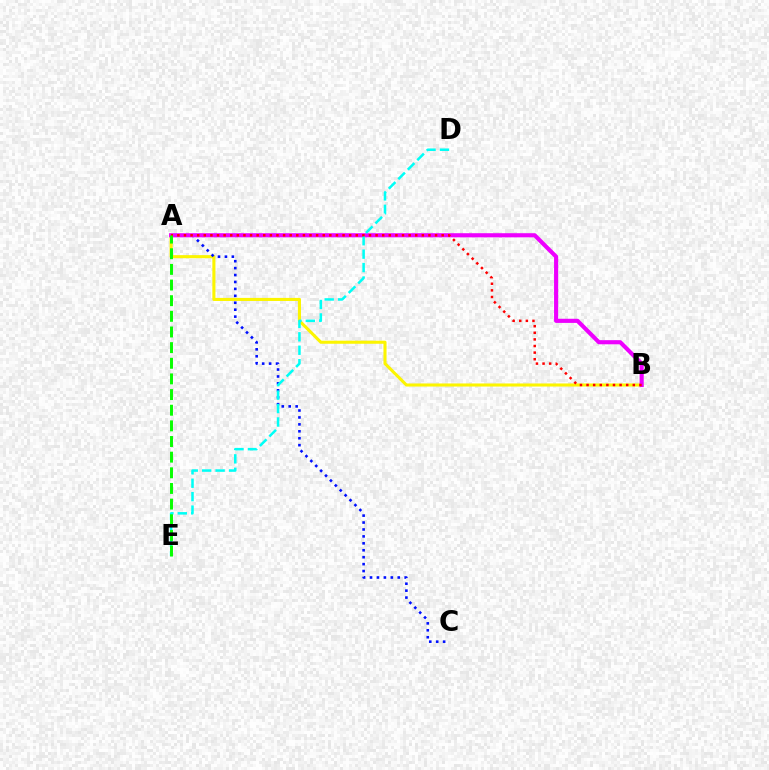{('A', 'B'): [{'color': '#fcf500', 'line_style': 'solid', 'thickness': 2.22}, {'color': '#ee00ff', 'line_style': 'solid', 'thickness': 2.97}, {'color': '#ff0000', 'line_style': 'dotted', 'thickness': 1.8}], ('A', 'C'): [{'color': '#0010ff', 'line_style': 'dotted', 'thickness': 1.88}], ('D', 'E'): [{'color': '#00fff6', 'line_style': 'dashed', 'thickness': 1.82}], ('A', 'E'): [{'color': '#08ff00', 'line_style': 'dashed', 'thickness': 2.13}]}